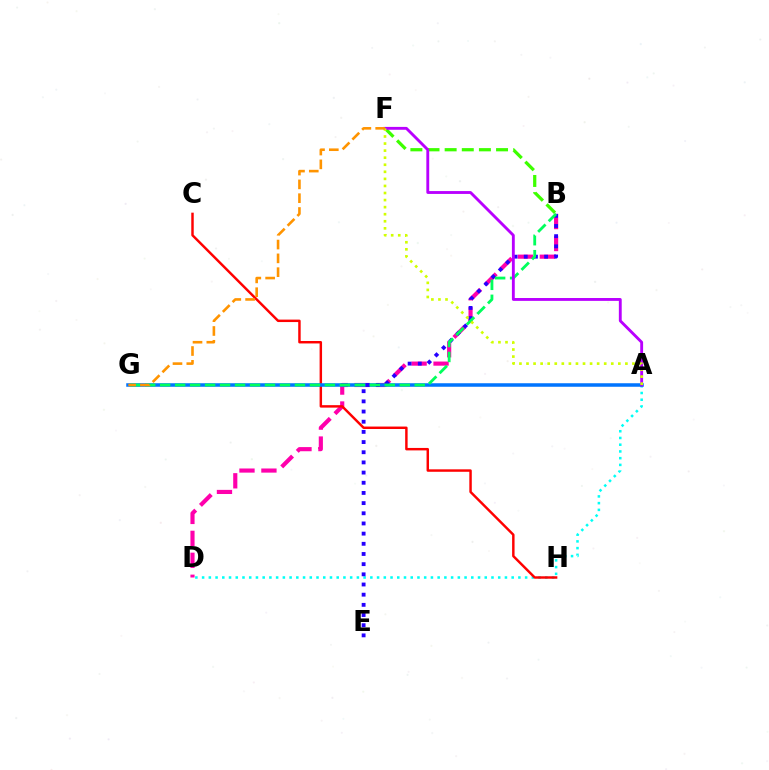{('A', 'D'): [{'color': '#00fff6', 'line_style': 'dotted', 'thickness': 1.83}], ('B', 'D'): [{'color': '#ff00ac', 'line_style': 'dashed', 'thickness': 2.98}], ('C', 'H'): [{'color': '#ff0000', 'line_style': 'solid', 'thickness': 1.77}], ('A', 'G'): [{'color': '#0074ff', 'line_style': 'solid', 'thickness': 2.54}], ('B', 'E'): [{'color': '#2500ff', 'line_style': 'dotted', 'thickness': 2.76}], ('B', 'G'): [{'color': '#00ff5c', 'line_style': 'dashed', 'thickness': 2.03}], ('B', 'F'): [{'color': '#3dff00', 'line_style': 'dashed', 'thickness': 2.33}], ('A', 'F'): [{'color': '#b900ff', 'line_style': 'solid', 'thickness': 2.06}, {'color': '#d1ff00', 'line_style': 'dotted', 'thickness': 1.92}], ('F', 'G'): [{'color': '#ff9400', 'line_style': 'dashed', 'thickness': 1.88}]}